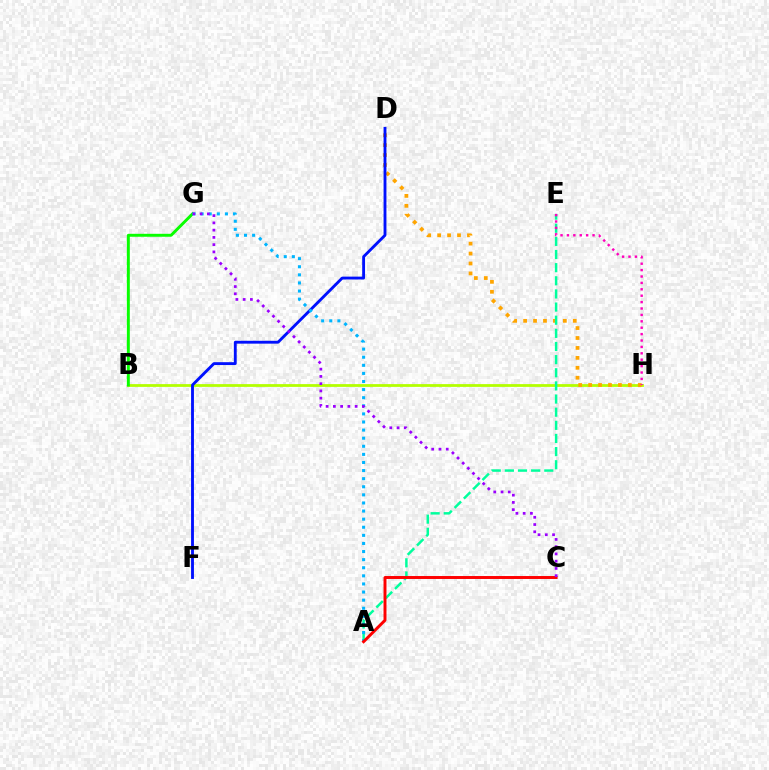{('B', 'H'): [{'color': '#b3ff00', 'line_style': 'solid', 'thickness': 2.0}], ('D', 'H'): [{'color': '#ffa500', 'line_style': 'dotted', 'thickness': 2.7}], ('B', 'G'): [{'color': '#08ff00', 'line_style': 'solid', 'thickness': 2.12}], ('A', 'E'): [{'color': '#00ff9d', 'line_style': 'dashed', 'thickness': 1.78}], ('D', 'F'): [{'color': '#0010ff', 'line_style': 'solid', 'thickness': 2.06}], ('A', 'G'): [{'color': '#00b5ff', 'line_style': 'dotted', 'thickness': 2.2}], ('A', 'C'): [{'color': '#ff0000', 'line_style': 'solid', 'thickness': 2.12}], ('E', 'H'): [{'color': '#ff00bd', 'line_style': 'dotted', 'thickness': 1.74}], ('C', 'G'): [{'color': '#9b00ff', 'line_style': 'dotted', 'thickness': 1.97}]}